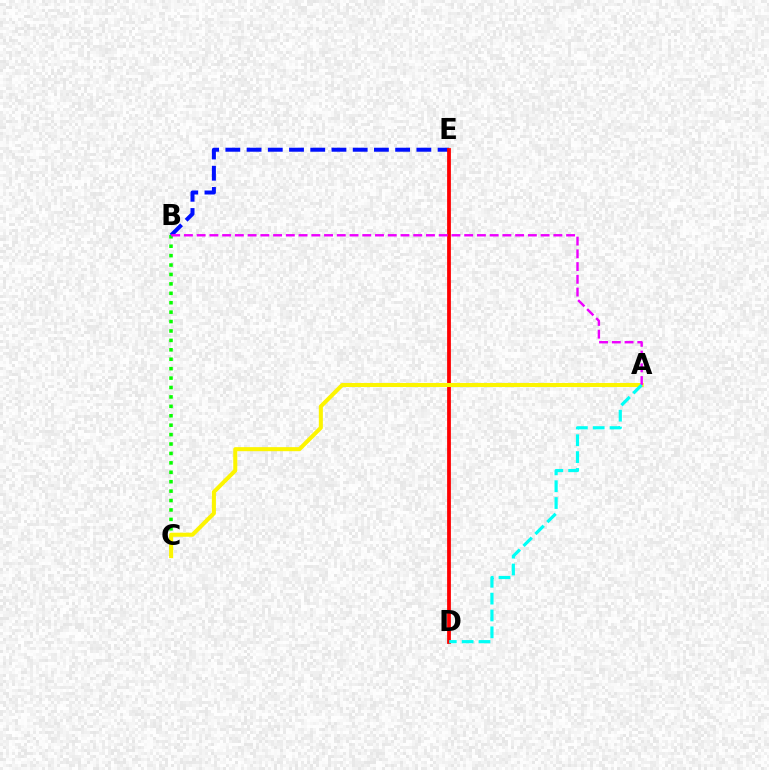{('B', 'E'): [{'color': '#0010ff', 'line_style': 'dashed', 'thickness': 2.88}], ('D', 'E'): [{'color': '#ff0000', 'line_style': 'solid', 'thickness': 2.72}], ('B', 'C'): [{'color': '#08ff00', 'line_style': 'dotted', 'thickness': 2.56}], ('A', 'C'): [{'color': '#fcf500', 'line_style': 'solid', 'thickness': 2.92}], ('A', 'B'): [{'color': '#ee00ff', 'line_style': 'dashed', 'thickness': 1.73}], ('A', 'D'): [{'color': '#00fff6', 'line_style': 'dashed', 'thickness': 2.29}]}